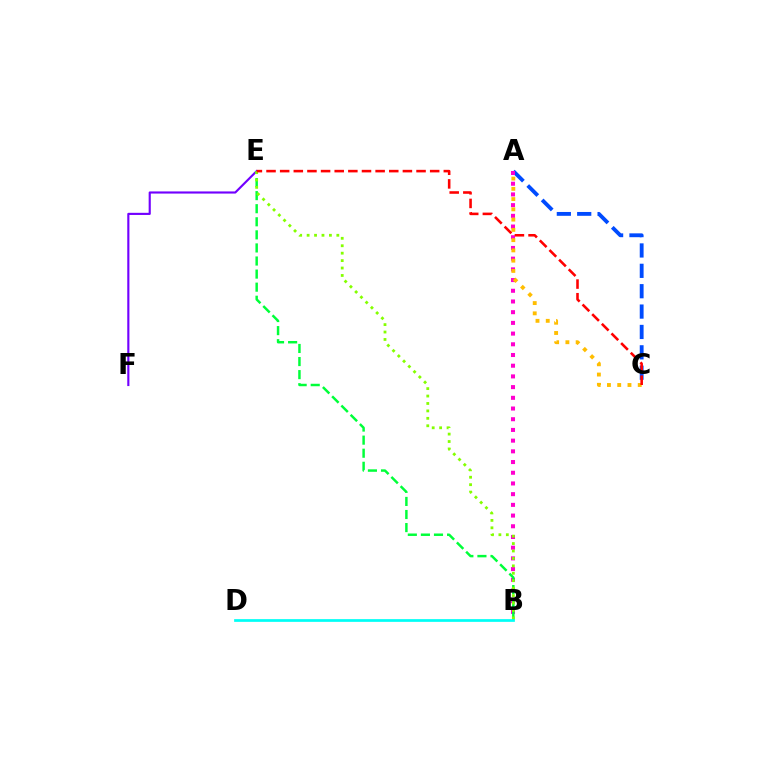{('A', 'C'): [{'color': '#004bff', 'line_style': 'dashed', 'thickness': 2.77}, {'color': '#ffbd00', 'line_style': 'dotted', 'thickness': 2.79}], ('A', 'B'): [{'color': '#ff00cf', 'line_style': 'dotted', 'thickness': 2.91}], ('E', 'F'): [{'color': '#7200ff', 'line_style': 'solid', 'thickness': 1.54}], ('B', 'E'): [{'color': '#00ff39', 'line_style': 'dashed', 'thickness': 1.78}, {'color': '#84ff00', 'line_style': 'dotted', 'thickness': 2.02}], ('B', 'D'): [{'color': '#00fff6', 'line_style': 'solid', 'thickness': 1.96}], ('C', 'E'): [{'color': '#ff0000', 'line_style': 'dashed', 'thickness': 1.85}]}